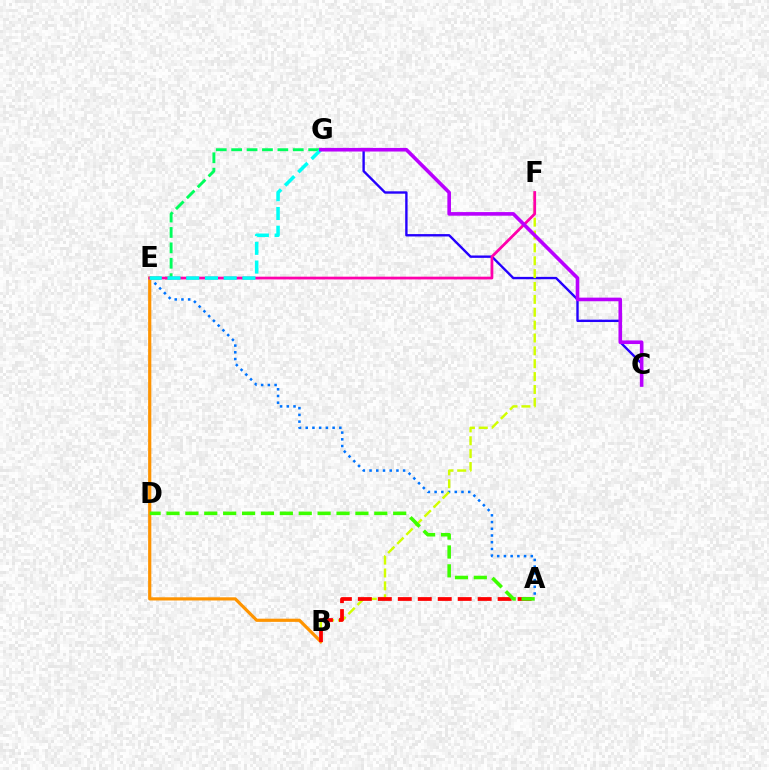{('A', 'E'): [{'color': '#0074ff', 'line_style': 'dotted', 'thickness': 1.83}], ('C', 'G'): [{'color': '#2500ff', 'line_style': 'solid', 'thickness': 1.71}, {'color': '#b900ff', 'line_style': 'solid', 'thickness': 2.6}], ('E', 'G'): [{'color': '#00ff5c', 'line_style': 'dashed', 'thickness': 2.09}, {'color': '#00fff6', 'line_style': 'dashed', 'thickness': 2.55}], ('B', 'E'): [{'color': '#ff9400', 'line_style': 'solid', 'thickness': 2.29}], ('B', 'F'): [{'color': '#d1ff00', 'line_style': 'dashed', 'thickness': 1.75}], ('E', 'F'): [{'color': '#ff00ac', 'line_style': 'solid', 'thickness': 1.98}], ('A', 'B'): [{'color': '#ff0000', 'line_style': 'dashed', 'thickness': 2.71}], ('A', 'D'): [{'color': '#3dff00', 'line_style': 'dashed', 'thickness': 2.57}]}